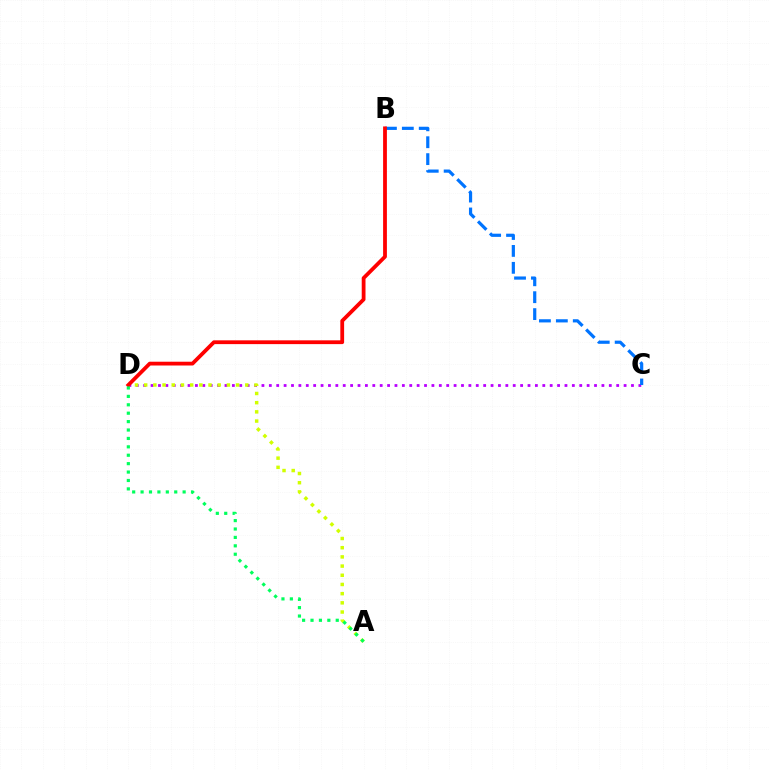{('C', 'D'): [{'color': '#b900ff', 'line_style': 'dotted', 'thickness': 2.01}], ('B', 'C'): [{'color': '#0074ff', 'line_style': 'dashed', 'thickness': 2.3}], ('A', 'D'): [{'color': '#d1ff00', 'line_style': 'dotted', 'thickness': 2.5}, {'color': '#00ff5c', 'line_style': 'dotted', 'thickness': 2.28}], ('B', 'D'): [{'color': '#ff0000', 'line_style': 'solid', 'thickness': 2.73}]}